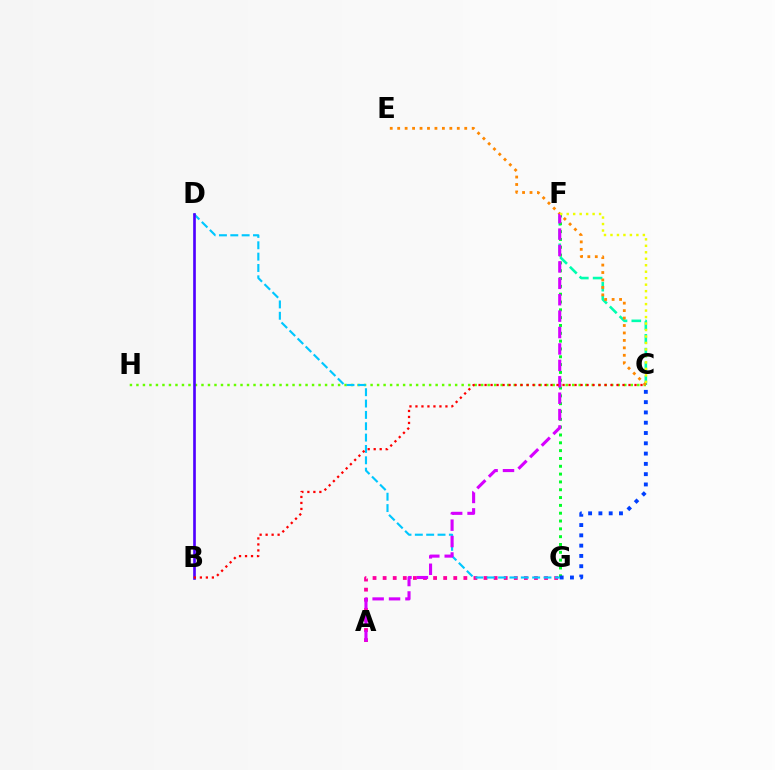{('C', 'H'): [{'color': '#66ff00', 'line_style': 'dotted', 'thickness': 1.77}], ('C', 'F'): [{'color': '#00ffaf', 'line_style': 'dashed', 'thickness': 1.87}, {'color': '#eeff00', 'line_style': 'dotted', 'thickness': 1.76}], ('A', 'G'): [{'color': '#ff00a0', 'line_style': 'dotted', 'thickness': 2.74}], ('F', 'G'): [{'color': '#00ff27', 'line_style': 'dotted', 'thickness': 2.13}], ('D', 'G'): [{'color': '#00c7ff', 'line_style': 'dashed', 'thickness': 1.54}], ('B', 'D'): [{'color': '#4f00ff', 'line_style': 'solid', 'thickness': 1.91}], ('C', 'E'): [{'color': '#ff8800', 'line_style': 'dotted', 'thickness': 2.02}], ('A', 'F'): [{'color': '#d600ff', 'line_style': 'dashed', 'thickness': 2.23}], ('C', 'G'): [{'color': '#003fff', 'line_style': 'dotted', 'thickness': 2.8}], ('B', 'C'): [{'color': '#ff0000', 'line_style': 'dotted', 'thickness': 1.63}]}